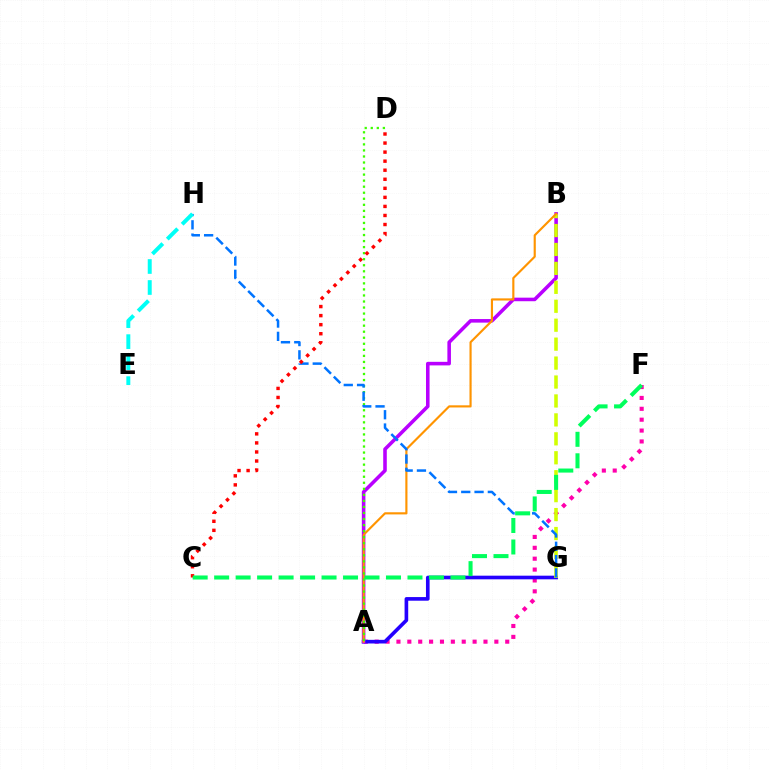{('A', 'F'): [{'color': '#ff00ac', 'line_style': 'dotted', 'thickness': 2.96}], ('A', 'G'): [{'color': '#2500ff', 'line_style': 'solid', 'thickness': 2.62}], ('A', 'B'): [{'color': '#b900ff', 'line_style': 'solid', 'thickness': 2.57}, {'color': '#ff9400', 'line_style': 'solid', 'thickness': 1.55}], ('B', 'G'): [{'color': '#d1ff00', 'line_style': 'dashed', 'thickness': 2.57}], ('A', 'D'): [{'color': '#3dff00', 'line_style': 'dotted', 'thickness': 1.64}], ('G', 'H'): [{'color': '#0074ff', 'line_style': 'dashed', 'thickness': 1.81}], ('C', 'D'): [{'color': '#ff0000', 'line_style': 'dotted', 'thickness': 2.46}], ('E', 'H'): [{'color': '#00fff6', 'line_style': 'dashed', 'thickness': 2.85}], ('C', 'F'): [{'color': '#00ff5c', 'line_style': 'dashed', 'thickness': 2.92}]}